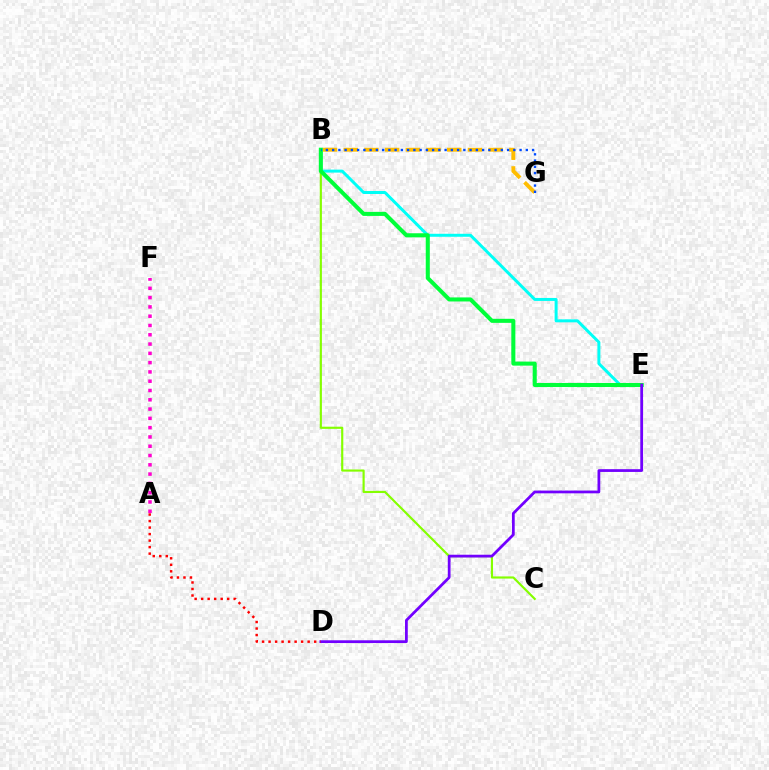{('B', 'G'): [{'color': '#ffbd00', 'line_style': 'dashed', 'thickness': 2.81}, {'color': '#004bff', 'line_style': 'dotted', 'thickness': 1.7}], ('A', 'F'): [{'color': '#ff00cf', 'line_style': 'dotted', 'thickness': 2.52}], ('B', 'C'): [{'color': '#84ff00', 'line_style': 'solid', 'thickness': 1.55}], ('B', 'E'): [{'color': '#00fff6', 'line_style': 'solid', 'thickness': 2.15}, {'color': '#00ff39', 'line_style': 'solid', 'thickness': 2.91}], ('D', 'E'): [{'color': '#7200ff', 'line_style': 'solid', 'thickness': 1.99}], ('A', 'D'): [{'color': '#ff0000', 'line_style': 'dotted', 'thickness': 1.77}]}